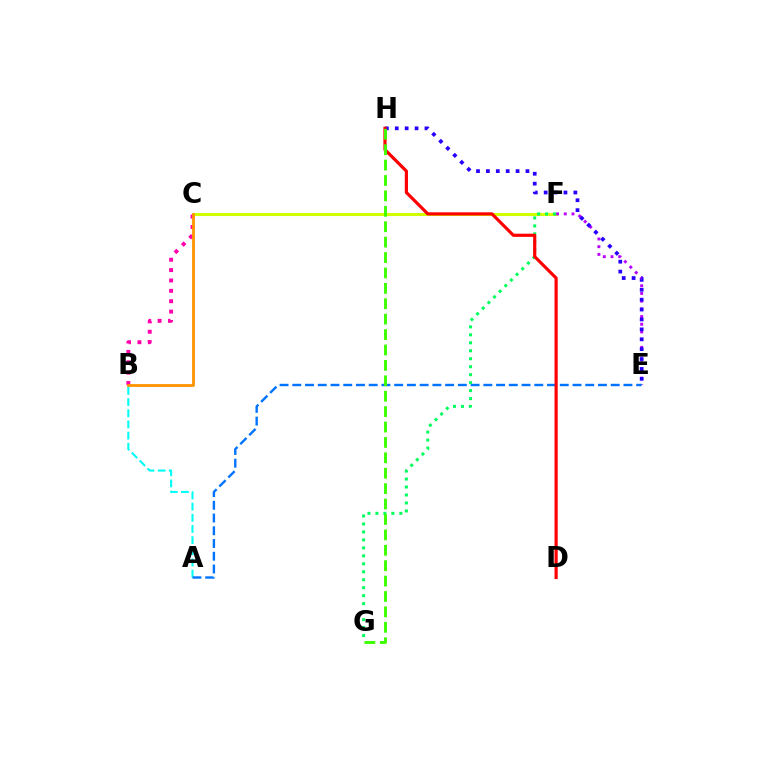{('C', 'F'): [{'color': '#d1ff00', 'line_style': 'solid', 'thickness': 2.2}], ('A', 'B'): [{'color': '#00fff6', 'line_style': 'dashed', 'thickness': 1.52}], ('E', 'F'): [{'color': '#b900ff', 'line_style': 'dotted', 'thickness': 2.09}], ('B', 'C'): [{'color': '#ff00ac', 'line_style': 'dotted', 'thickness': 2.82}, {'color': '#ff9400', 'line_style': 'solid', 'thickness': 2.01}], ('A', 'E'): [{'color': '#0074ff', 'line_style': 'dashed', 'thickness': 1.73}], ('F', 'G'): [{'color': '#00ff5c', 'line_style': 'dotted', 'thickness': 2.17}], ('E', 'H'): [{'color': '#2500ff', 'line_style': 'dotted', 'thickness': 2.69}], ('D', 'H'): [{'color': '#ff0000', 'line_style': 'solid', 'thickness': 2.29}], ('G', 'H'): [{'color': '#3dff00', 'line_style': 'dashed', 'thickness': 2.09}]}